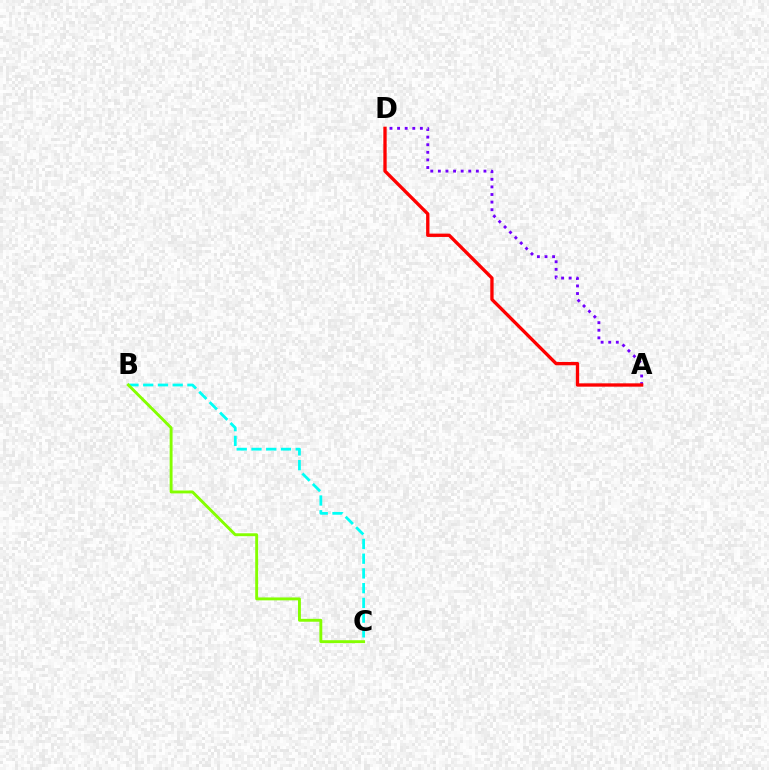{('B', 'C'): [{'color': '#00fff6', 'line_style': 'dashed', 'thickness': 2.0}, {'color': '#84ff00', 'line_style': 'solid', 'thickness': 2.09}], ('A', 'D'): [{'color': '#7200ff', 'line_style': 'dotted', 'thickness': 2.06}, {'color': '#ff0000', 'line_style': 'solid', 'thickness': 2.39}]}